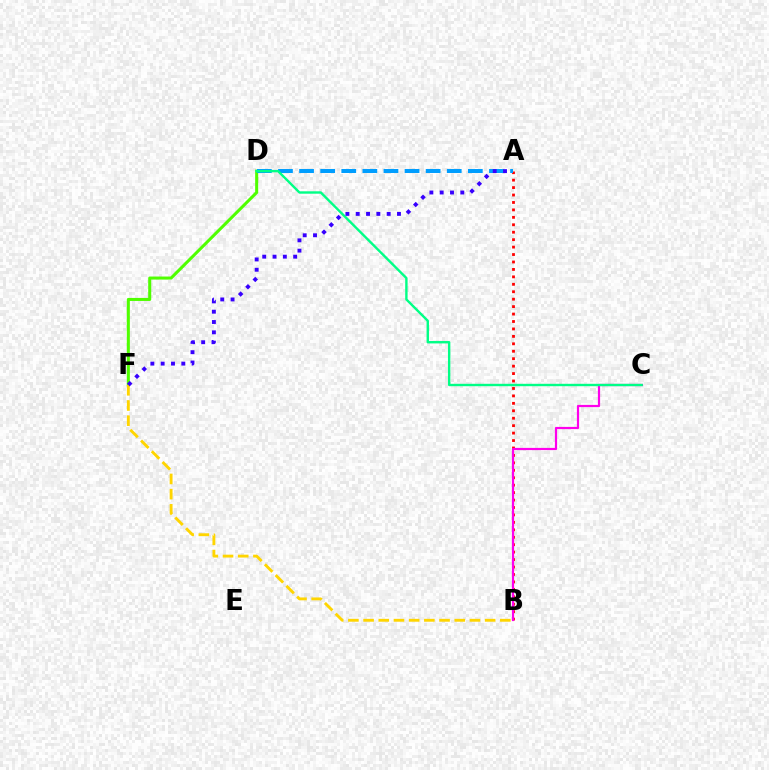{('A', 'B'): [{'color': '#ff0000', 'line_style': 'dotted', 'thickness': 2.02}], ('D', 'F'): [{'color': '#4fff00', 'line_style': 'solid', 'thickness': 2.19}], ('B', 'F'): [{'color': '#ffd500', 'line_style': 'dashed', 'thickness': 2.06}], ('A', 'D'): [{'color': '#009eff', 'line_style': 'dashed', 'thickness': 2.87}], ('B', 'C'): [{'color': '#ff00ed', 'line_style': 'solid', 'thickness': 1.59}], ('C', 'D'): [{'color': '#00ff86', 'line_style': 'solid', 'thickness': 1.73}], ('A', 'F'): [{'color': '#3700ff', 'line_style': 'dotted', 'thickness': 2.8}]}